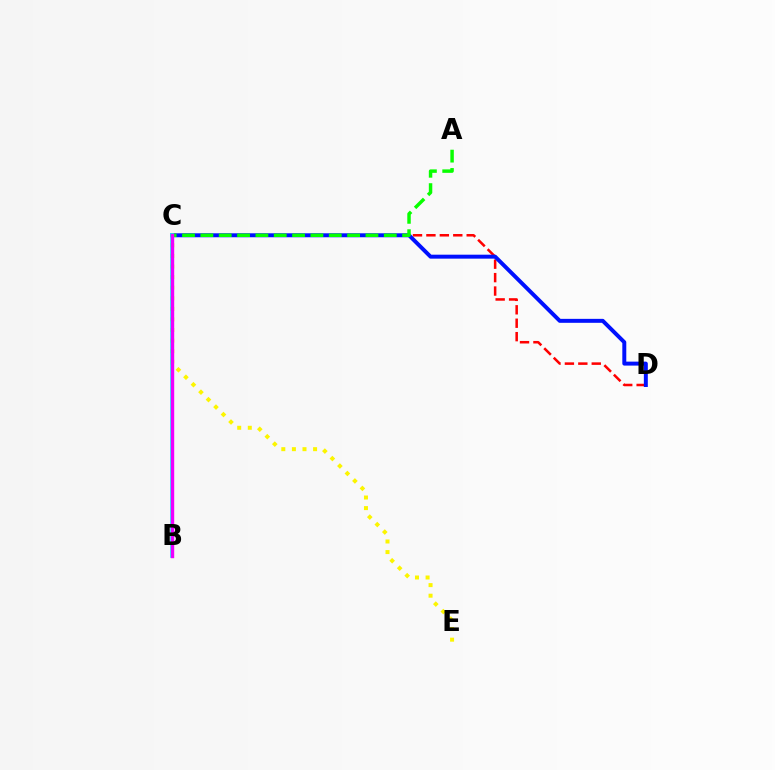{('C', 'D'): [{'color': '#ff0000', 'line_style': 'dashed', 'thickness': 1.82}, {'color': '#0010ff', 'line_style': 'solid', 'thickness': 2.85}], ('C', 'E'): [{'color': '#fcf500', 'line_style': 'dotted', 'thickness': 2.88}], ('A', 'C'): [{'color': '#08ff00', 'line_style': 'dashed', 'thickness': 2.49}], ('B', 'C'): [{'color': '#00fff6', 'line_style': 'solid', 'thickness': 2.61}, {'color': '#ee00ff', 'line_style': 'solid', 'thickness': 2.45}]}